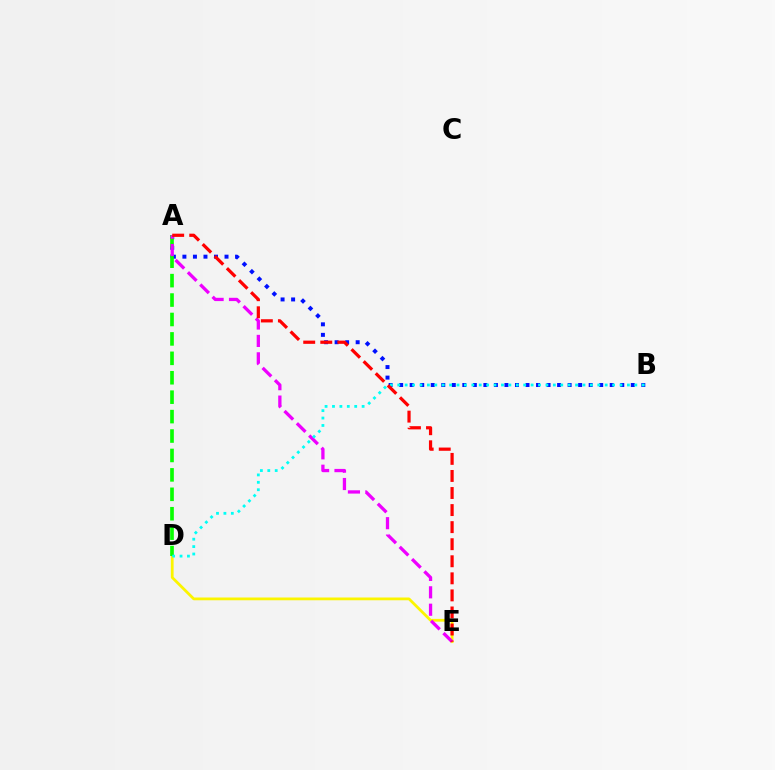{('A', 'B'): [{'color': '#0010ff', 'line_style': 'dotted', 'thickness': 2.86}], ('D', 'E'): [{'color': '#fcf500', 'line_style': 'solid', 'thickness': 2.0}], ('A', 'D'): [{'color': '#08ff00', 'line_style': 'dashed', 'thickness': 2.64}], ('A', 'E'): [{'color': '#ee00ff', 'line_style': 'dashed', 'thickness': 2.37}, {'color': '#ff0000', 'line_style': 'dashed', 'thickness': 2.32}], ('B', 'D'): [{'color': '#00fff6', 'line_style': 'dotted', 'thickness': 2.01}]}